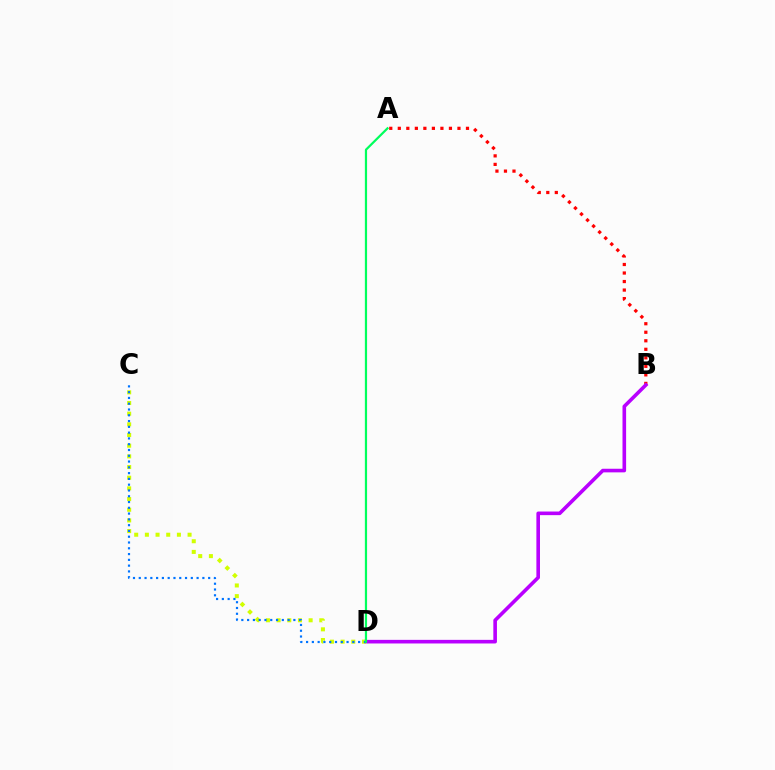{('A', 'B'): [{'color': '#ff0000', 'line_style': 'dotted', 'thickness': 2.32}], ('B', 'D'): [{'color': '#b900ff', 'line_style': 'solid', 'thickness': 2.6}], ('C', 'D'): [{'color': '#d1ff00', 'line_style': 'dotted', 'thickness': 2.9}, {'color': '#0074ff', 'line_style': 'dotted', 'thickness': 1.57}], ('A', 'D'): [{'color': '#00ff5c', 'line_style': 'solid', 'thickness': 1.59}]}